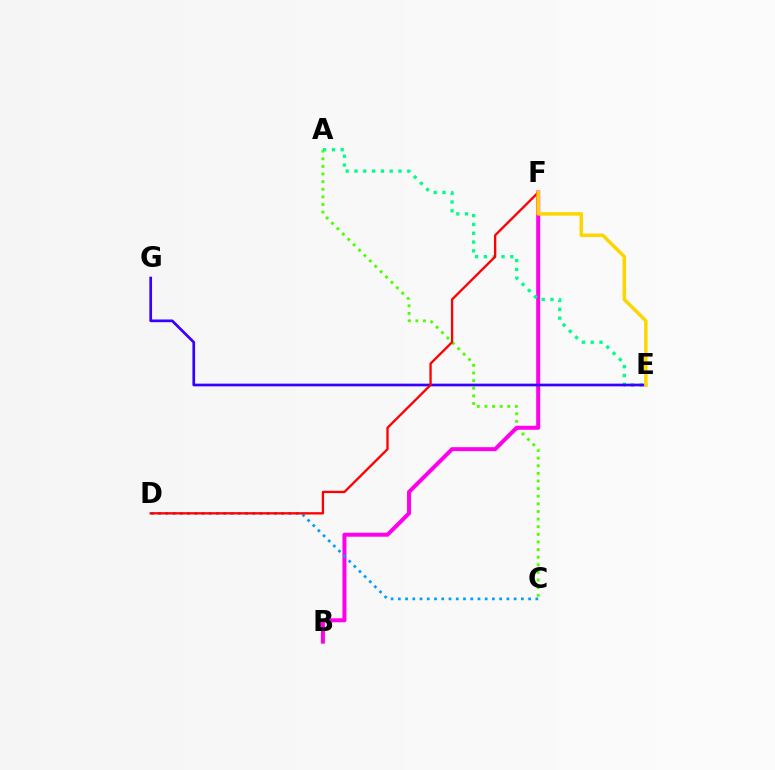{('A', 'C'): [{'color': '#4fff00', 'line_style': 'dotted', 'thickness': 2.07}], ('B', 'F'): [{'color': '#ff00ed', 'line_style': 'solid', 'thickness': 2.88}], ('A', 'E'): [{'color': '#00ff86', 'line_style': 'dotted', 'thickness': 2.39}], ('E', 'G'): [{'color': '#3700ff', 'line_style': 'solid', 'thickness': 1.95}], ('C', 'D'): [{'color': '#009eff', 'line_style': 'dotted', 'thickness': 1.97}], ('D', 'F'): [{'color': '#ff0000', 'line_style': 'solid', 'thickness': 1.67}], ('E', 'F'): [{'color': '#ffd500', 'line_style': 'solid', 'thickness': 2.52}]}